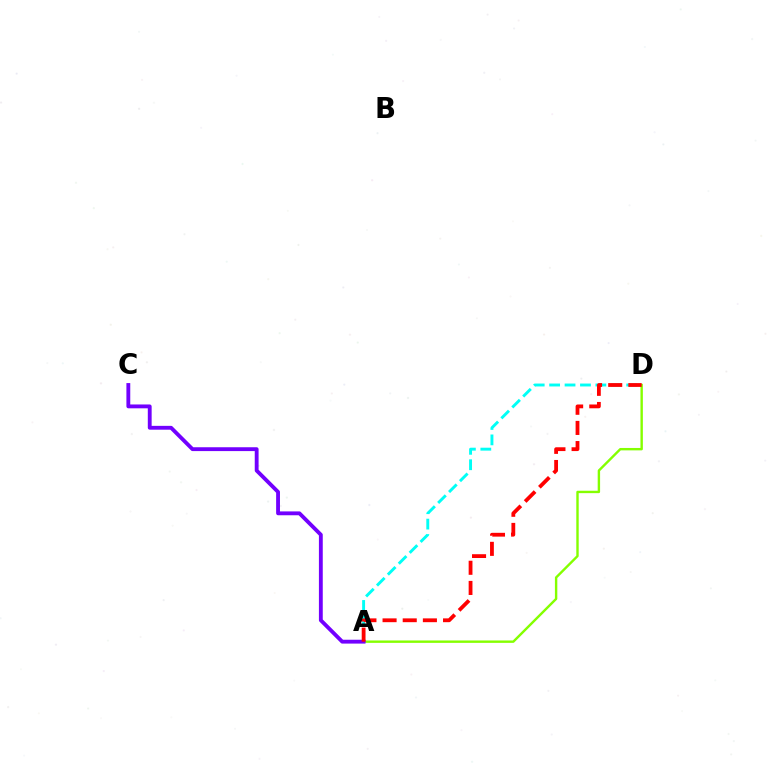{('A', 'D'): [{'color': '#84ff00', 'line_style': 'solid', 'thickness': 1.73}, {'color': '#00fff6', 'line_style': 'dashed', 'thickness': 2.09}, {'color': '#ff0000', 'line_style': 'dashed', 'thickness': 2.74}], ('A', 'C'): [{'color': '#7200ff', 'line_style': 'solid', 'thickness': 2.77}]}